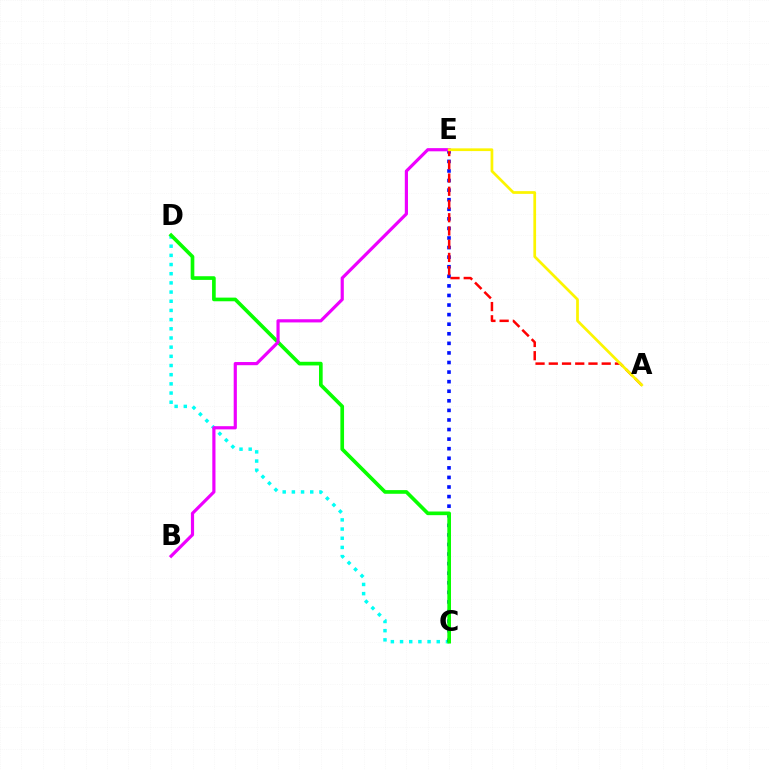{('C', 'D'): [{'color': '#00fff6', 'line_style': 'dotted', 'thickness': 2.49}, {'color': '#08ff00', 'line_style': 'solid', 'thickness': 2.64}], ('C', 'E'): [{'color': '#0010ff', 'line_style': 'dotted', 'thickness': 2.6}], ('A', 'E'): [{'color': '#ff0000', 'line_style': 'dashed', 'thickness': 1.8}, {'color': '#fcf500', 'line_style': 'solid', 'thickness': 1.96}], ('B', 'E'): [{'color': '#ee00ff', 'line_style': 'solid', 'thickness': 2.29}]}